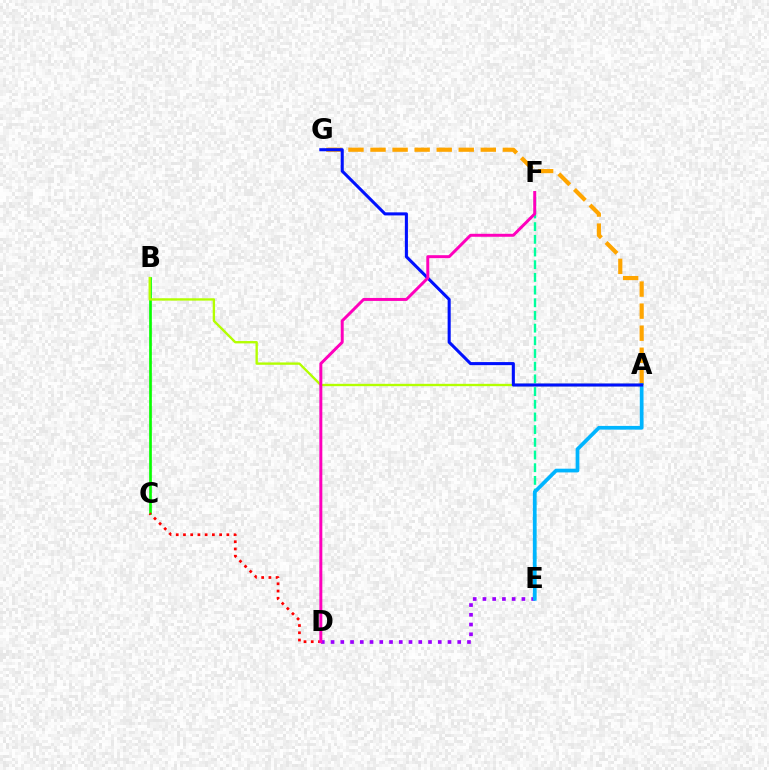{('D', 'E'): [{'color': '#9b00ff', 'line_style': 'dotted', 'thickness': 2.65}], ('A', 'G'): [{'color': '#ffa500', 'line_style': 'dashed', 'thickness': 3.0}, {'color': '#0010ff', 'line_style': 'solid', 'thickness': 2.21}], ('B', 'C'): [{'color': '#08ff00', 'line_style': 'solid', 'thickness': 1.93}], ('A', 'B'): [{'color': '#b3ff00', 'line_style': 'solid', 'thickness': 1.69}], ('E', 'F'): [{'color': '#00ff9d', 'line_style': 'dashed', 'thickness': 1.72}], ('C', 'D'): [{'color': '#ff0000', 'line_style': 'dotted', 'thickness': 1.96}], ('A', 'E'): [{'color': '#00b5ff', 'line_style': 'solid', 'thickness': 2.68}], ('D', 'F'): [{'color': '#ff00bd', 'line_style': 'solid', 'thickness': 2.13}]}